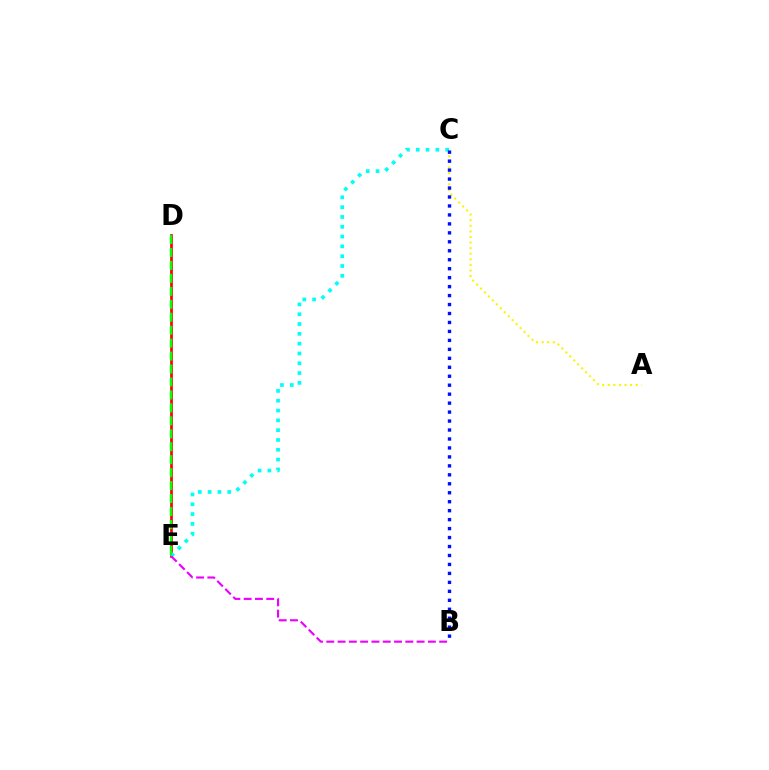{('D', 'E'): [{'color': '#ff0000', 'line_style': 'solid', 'thickness': 1.95}, {'color': '#08ff00', 'line_style': 'dashed', 'thickness': 1.76}], ('A', 'C'): [{'color': '#fcf500', 'line_style': 'dotted', 'thickness': 1.52}], ('C', 'E'): [{'color': '#00fff6', 'line_style': 'dotted', 'thickness': 2.67}], ('B', 'C'): [{'color': '#0010ff', 'line_style': 'dotted', 'thickness': 2.43}], ('B', 'E'): [{'color': '#ee00ff', 'line_style': 'dashed', 'thickness': 1.53}]}